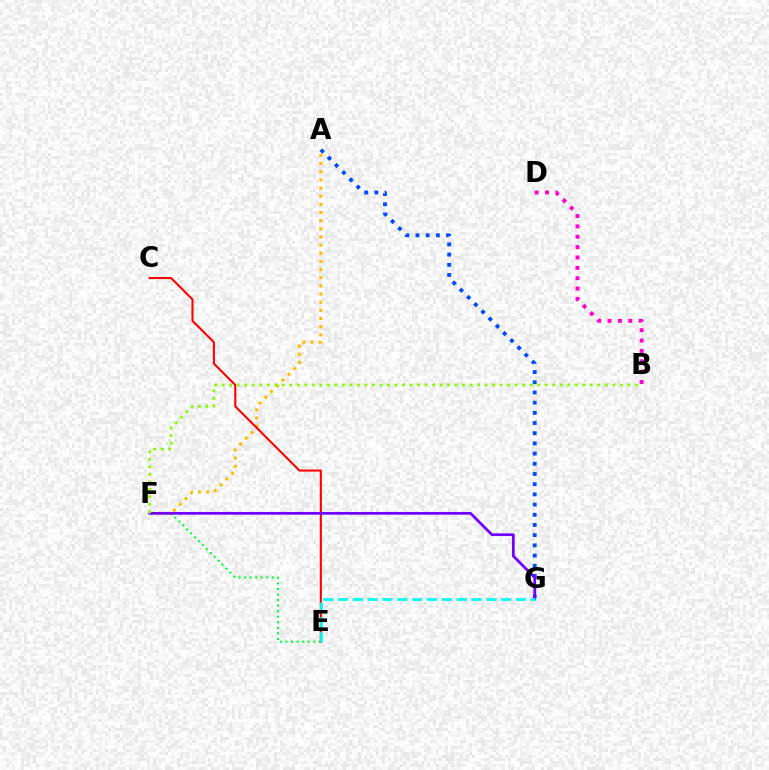{('A', 'F'): [{'color': '#ffbd00', 'line_style': 'dotted', 'thickness': 2.22}], ('E', 'F'): [{'color': '#00ff39', 'line_style': 'dotted', 'thickness': 1.51}], ('C', 'E'): [{'color': '#ff0000', 'line_style': 'solid', 'thickness': 1.5}], ('B', 'D'): [{'color': '#ff00cf', 'line_style': 'dotted', 'thickness': 2.82}], ('A', 'G'): [{'color': '#004bff', 'line_style': 'dotted', 'thickness': 2.77}], ('F', 'G'): [{'color': '#7200ff', 'line_style': 'solid', 'thickness': 1.97}], ('B', 'F'): [{'color': '#84ff00', 'line_style': 'dotted', 'thickness': 2.04}], ('E', 'G'): [{'color': '#00fff6', 'line_style': 'dashed', 'thickness': 2.01}]}